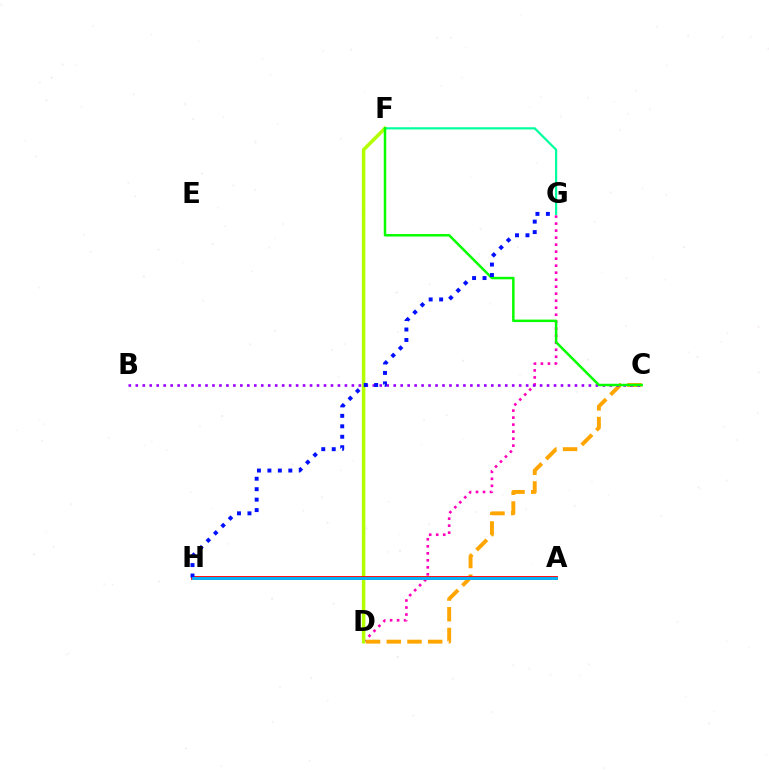{('D', 'G'): [{'color': '#ff00bd', 'line_style': 'dotted', 'thickness': 1.9}], ('D', 'F'): [{'color': '#b3ff00', 'line_style': 'solid', 'thickness': 2.53}], ('F', 'G'): [{'color': '#00ff9d', 'line_style': 'solid', 'thickness': 1.58}], ('C', 'D'): [{'color': '#ffa500', 'line_style': 'dashed', 'thickness': 2.81}], ('B', 'C'): [{'color': '#9b00ff', 'line_style': 'dotted', 'thickness': 1.89}], ('C', 'F'): [{'color': '#08ff00', 'line_style': 'solid', 'thickness': 1.79}], ('A', 'H'): [{'color': '#ff0000', 'line_style': 'solid', 'thickness': 2.75}, {'color': '#00b5ff', 'line_style': 'solid', 'thickness': 2.08}], ('G', 'H'): [{'color': '#0010ff', 'line_style': 'dotted', 'thickness': 2.84}]}